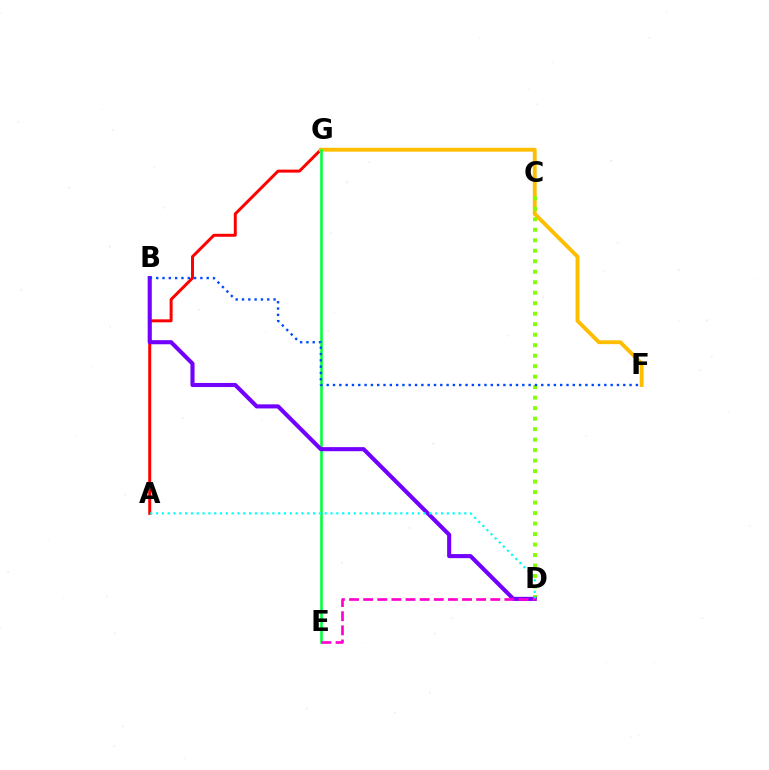{('A', 'G'): [{'color': '#ff0000', 'line_style': 'solid', 'thickness': 2.15}], ('F', 'G'): [{'color': '#ffbd00', 'line_style': 'solid', 'thickness': 2.78}], ('C', 'D'): [{'color': '#84ff00', 'line_style': 'dotted', 'thickness': 2.85}], ('E', 'G'): [{'color': '#00ff39', 'line_style': 'solid', 'thickness': 1.86}], ('B', 'D'): [{'color': '#7200ff', 'line_style': 'solid', 'thickness': 2.95}], ('B', 'F'): [{'color': '#004bff', 'line_style': 'dotted', 'thickness': 1.71}], ('A', 'D'): [{'color': '#00fff6', 'line_style': 'dotted', 'thickness': 1.58}], ('D', 'E'): [{'color': '#ff00cf', 'line_style': 'dashed', 'thickness': 1.92}]}